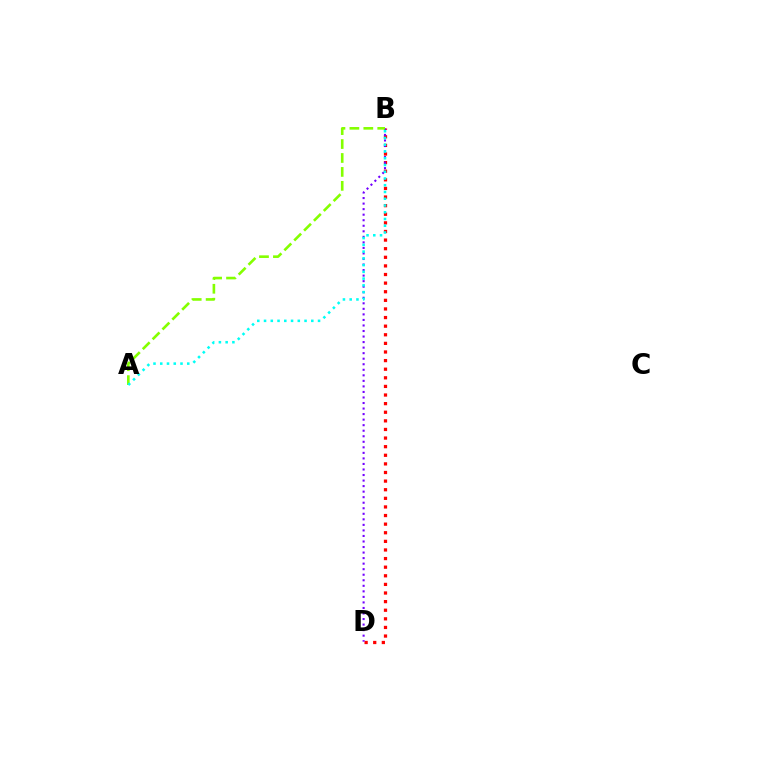{('B', 'D'): [{'color': '#ff0000', 'line_style': 'dotted', 'thickness': 2.34}, {'color': '#7200ff', 'line_style': 'dotted', 'thickness': 1.5}], ('A', 'B'): [{'color': '#84ff00', 'line_style': 'dashed', 'thickness': 1.89}, {'color': '#00fff6', 'line_style': 'dotted', 'thickness': 1.83}]}